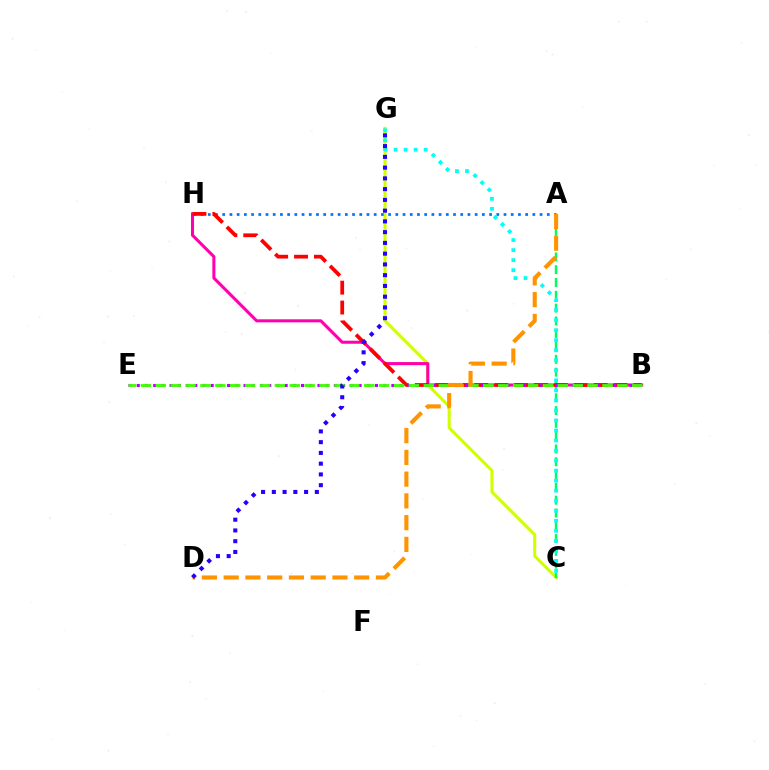{('C', 'G'): [{'color': '#d1ff00', 'line_style': 'solid', 'thickness': 2.2}, {'color': '#00fff6', 'line_style': 'dotted', 'thickness': 2.73}], ('B', 'H'): [{'color': '#ff00ac', 'line_style': 'solid', 'thickness': 2.2}, {'color': '#ff0000', 'line_style': 'dashed', 'thickness': 2.7}], ('A', 'C'): [{'color': '#00ff5c', 'line_style': 'dashed', 'thickness': 1.74}], ('A', 'H'): [{'color': '#0074ff', 'line_style': 'dotted', 'thickness': 1.96}], ('B', 'E'): [{'color': '#b900ff', 'line_style': 'dotted', 'thickness': 2.23}, {'color': '#3dff00', 'line_style': 'dashed', 'thickness': 2.02}], ('A', 'D'): [{'color': '#ff9400', 'line_style': 'dashed', 'thickness': 2.96}], ('D', 'G'): [{'color': '#2500ff', 'line_style': 'dotted', 'thickness': 2.92}]}